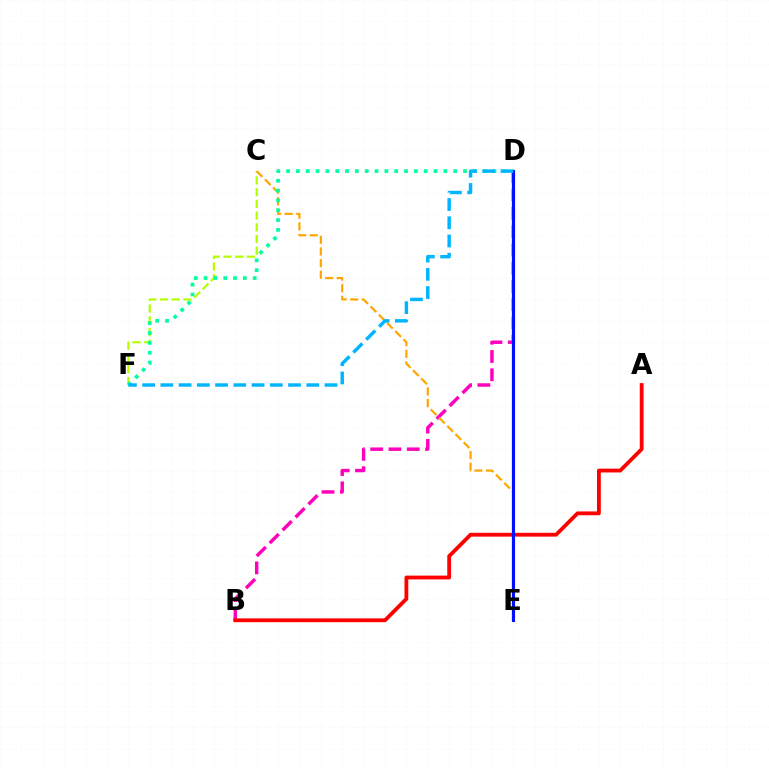{('B', 'D'): [{'color': '#ff00bd', 'line_style': 'dashed', 'thickness': 2.48}], ('C', 'F'): [{'color': '#b3ff00', 'line_style': 'dashed', 'thickness': 1.59}], ('C', 'E'): [{'color': '#ffa500', 'line_style': 'dashed', 'thickness': 1.58}], ('D', 'E'): [{'color': '#9b00ff', 'line_style': 'solid', 'thickness': 1.57}, {'color': '#08ff00', 'line_style': 'solid', 'thickness': 1.95}, {'color': '#0010ff', 'line_style': 'solid', 'thickness': 2.22}], ('D', 'F'): [{'color': '#00ff9d', 'line_style': 'dotted', 'thickness': 2.67}, {'color': '#00b5ff', 'line_style': 'dashed', 'thickness': 2.48}], ('A', 'B'): [{'color': '#ff0000', 'line_style': 'solid', 'thickness': 2.74}]}